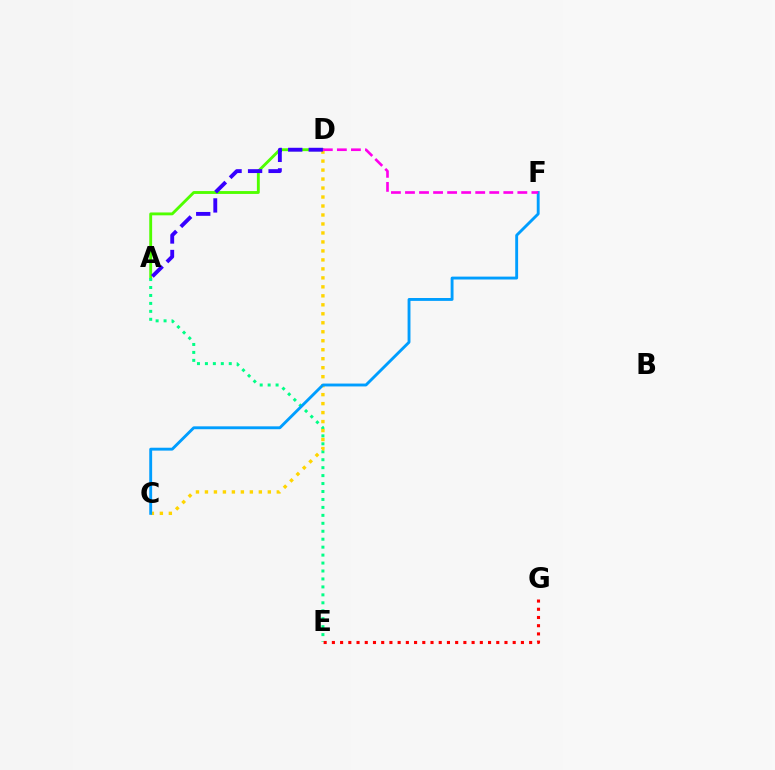{('A', 'D'): [{'color': '#4fff00', 'line_style': 'solid', 'thickness': 2.06}, {'color': '#3700ff', 'line_style': 'dashed', 'thickness': 2.79}], ('A', 'E'): [{'color': '#00ff86', 'line_style': 'dotted', 'thickness': 2.16}], ('C', 'D'): [{'color': '#ffd500', 'line_style': 'dotted', 'thickness': 2.44}], ('E', 'G'): [{'color': '#ff0000', 'line_style': 'dotted', 'thickness': 2.23}], ('C', 'F'): [{'color': '#009eff', 'line_style': 'solid', 'thickness': 2.07}], ('D', 'F'): [{'color': '#ff00ed', 'line_style': 'dashed', 'thickness': 1.91}]}